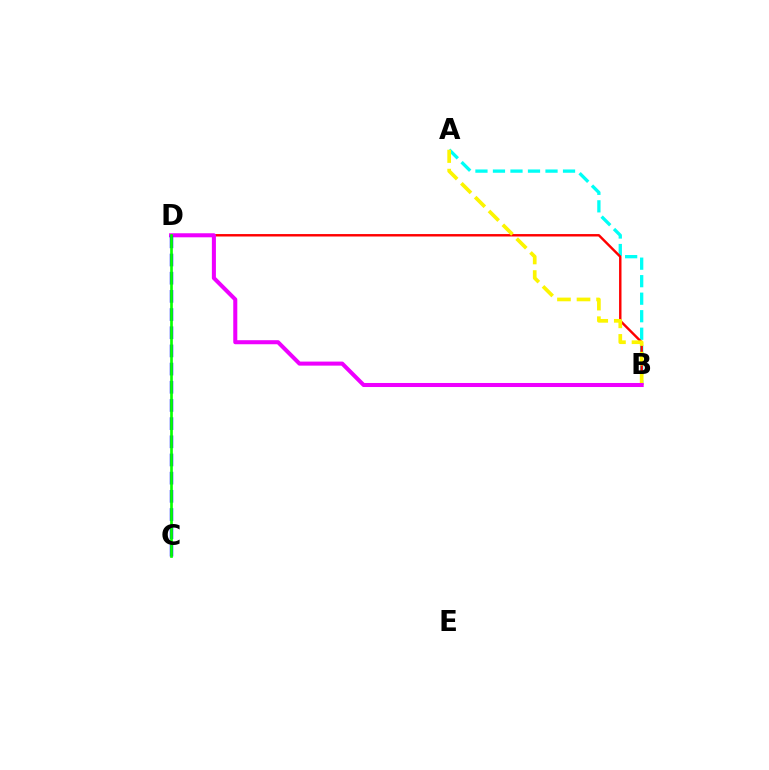{('A', 'B'): [{'color': '#00fff6', 'line_style': 'dashed', 'thickness': 2.38}, {'color': '#fcf500', 'line_style': 'dashed', 'thickness': 2.66}], ('B', 'D'): [{'color': '#ff0000', 'line_style': 'solid', 'thickness': 1.75}, {'color': '#ee00ff', 'line_style': 'solid', 'thickness': 2.91}], ('C', 'D'): [{'color': '#0010ff', 'line_style': 'dashed', 'thickness': 2.47}, {'color': '#08ff00', 'line_style': 'solid', 'thickness': 1.94}]}